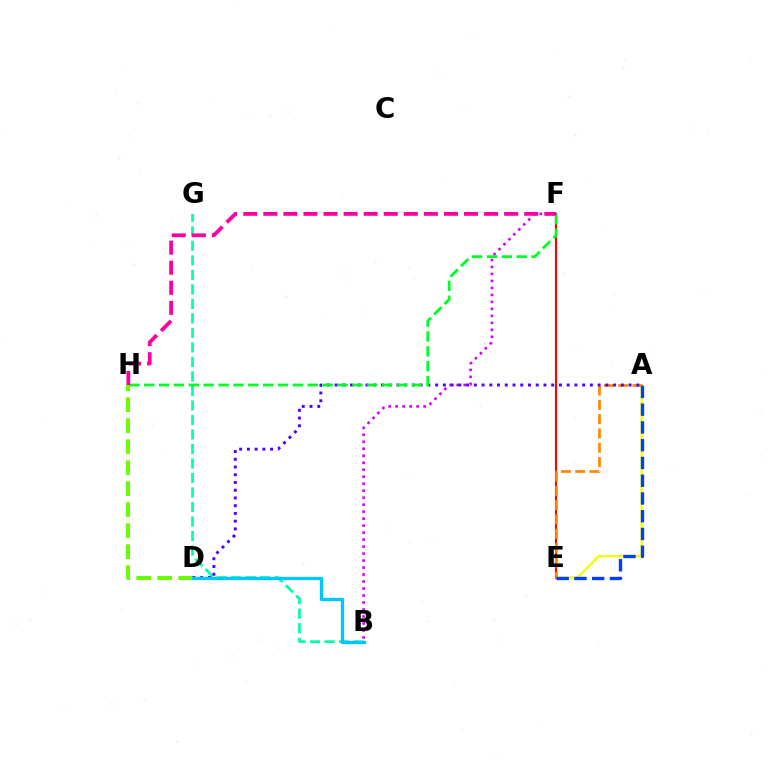{('B', 'G'): [{'color': '#00ffaf', 'line_style': 'dashed', 'thickness': 1.97}], ('D', 'H'): [{'color': '#66ff00', 'line_style': 'dashed', 'thickness': 2.85}], ('A', 'E'): [{'color': '#eeff00', 'line_style': 'solid', 'thickness': 1.63}, {'color': '#ff8800', 'line_style': 'dashed', 'thickness': 1.95}, {'color': '#003fff', 'line_style': 'dashed', 'thickness': 2.41}], ('B', 'F'): [{'color': '#d600ff', 'line_style': 'dotted', 'thickness': 1.9}], ('E', 'F'): [{'color': '#ff0000', 'line_style': 'solid', 'thickness': 1.52}], ('A', 'D'): [{'color': '#4f00ff', 'line_style': 'dotted', 'thickness': 2.1}], ('F', 'H'): [{'color': '#00ff27', 'line_style': 'dashed', 'thickness': 2.02}, {'color': '#ff00a0', 'line_style': 'dashed', 'thickness': 2.73}], ('B', 'D'): [{'color': '#00c7ff', 'line_style': 'solid', 'thickness': 2.37}]}